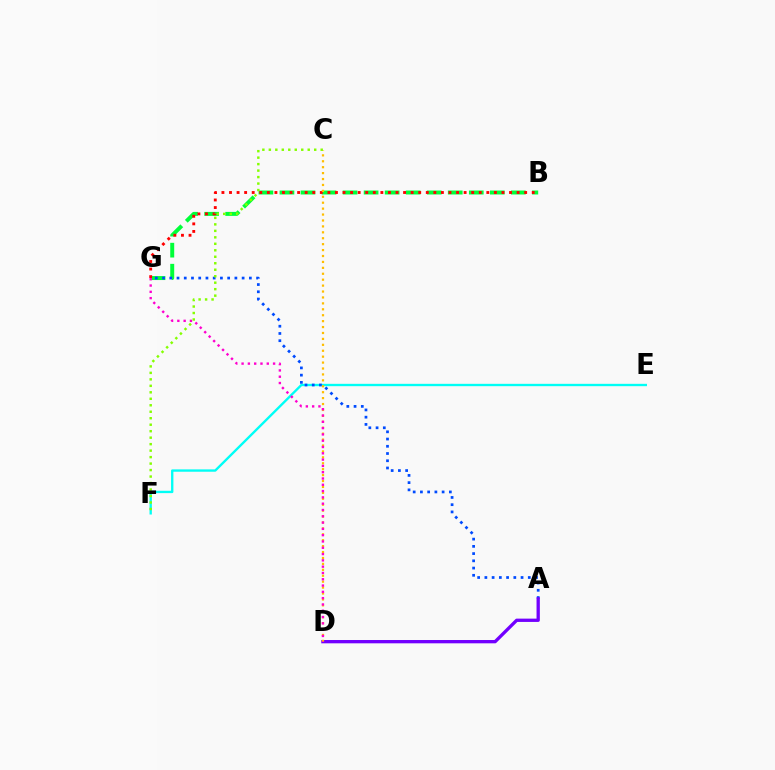{('E', 'F'): [{'color': '#00fff6', 'line_style': 'solid', 'thickness': 1.69}], ('B', 'G'): [{'color': '#00ff39', 'line_style': 'dashed', 'thickness': 2.86}, {'color': '#ff0000', 'line_style': 'dotted', 'thickness': 2.06}], ('A', 'G'): [{'color': '#004bff', 'line_style': 'dotted', 'thickness': 1.97}], ('A', 'D'): [{'color': '#7200ff', 'line_style': 'solid', 'thickness': 2.38}], ('C', 'D'): [{'color': '#ffbd00', 'line_style': 'dotted', 'thickness': 1.61}], ('C', 'F'): [{'color': '#84ff00', 'line_style': 'dotted', 'thickness': 1.76}], ('D', 'G'): [{'color': '#ff00cf', 'line_style': 'dotted', 'thickness': 1.71}]}